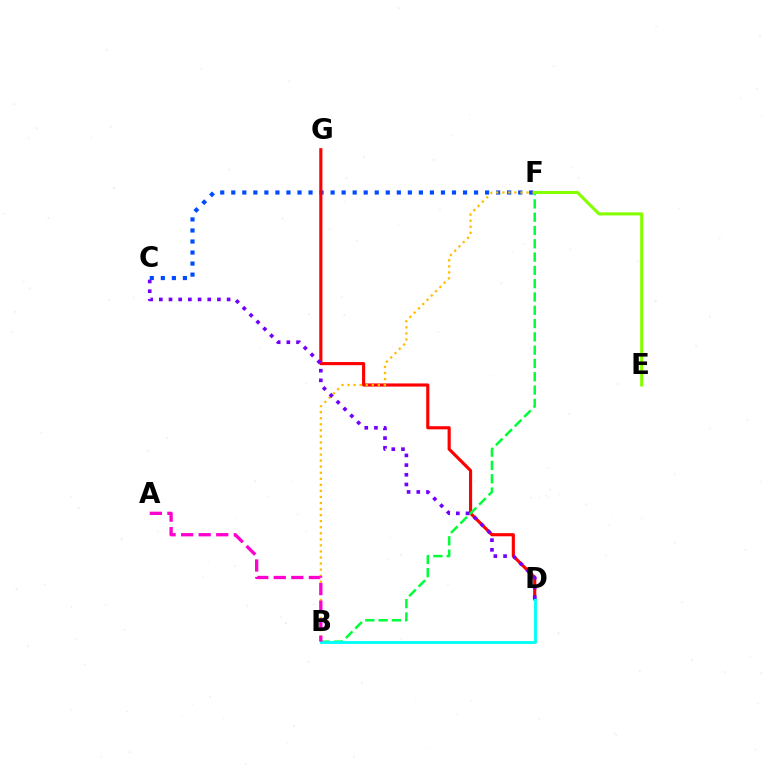{('C', 'F'): [{'color': '#004bff', 'line_style': 'dotted', 'thickness': 3.0}], ('D', 'G'): [{'color': '#ff0000', 'line_style': 'solid', 'thickness': 2.26}], ('B', 'F'): [{'color': '#ffbd00', 'line_style': 'dotted', 'thickness': 1.65}, {'color': '#00ff39', 'line_style': 'dashed', 'thickness': 1.81}], ('E', 'F'): [{'color': '#84ff00', 'line_style': 'solid', 'thickness': 2.2}], ('B', 'D'): [{'color': '#00fff6', 'line_style': 'solid', 'thickness': 2.08}], ('A', 'B'): [{'color': '#ff00cf', 'line_style': 'dashed', 'thickness': 2.38}], ('C', 'D'): [{'color': '#7200ff', 'line_style': 'dotted', 'thickness': 2.63}]}